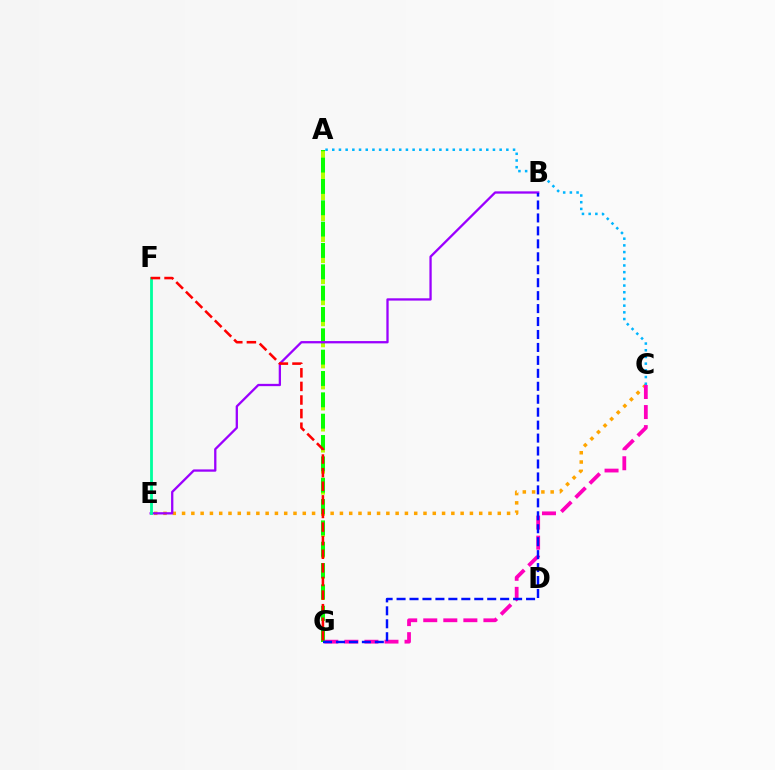{('A', 'G'): [{'color': '#b3ff00', 'line_style': 'dashed', 'thickness': 2.86}, {'color': '#08ff00', 'line_style': 'dashed', 'thickness': 2.9}], ('C', 'E'): [{'color': '#ffa500', 'line_style': 'dotted', 'thickness': 2.52}], ('C', 'G'): [{'color': '#ff00bd', 'line_style': 'dashed', 'thickness': 2.72}], ('B', 'E'): [{'color': '#9b00ff', 'line_style': 'solid', 'thickness': 1.65}], ('E', 'F'): [{'color': '#00ff9d', 'line_style': 'solid', 'thickness': 2.02}], ('F', 'G'): [{'color': '#ff0000', 'line_style': 'dashed', 'thickness': 1.85}], ('A', 'C'): [{'color': '#00b5ff', 'line_style': 'dotted', 'thickness': 1.82}], ('B', 'G'): [{'color': '#0010ff', 'line_style': 'dashed', 'thickness': 1.76}]}